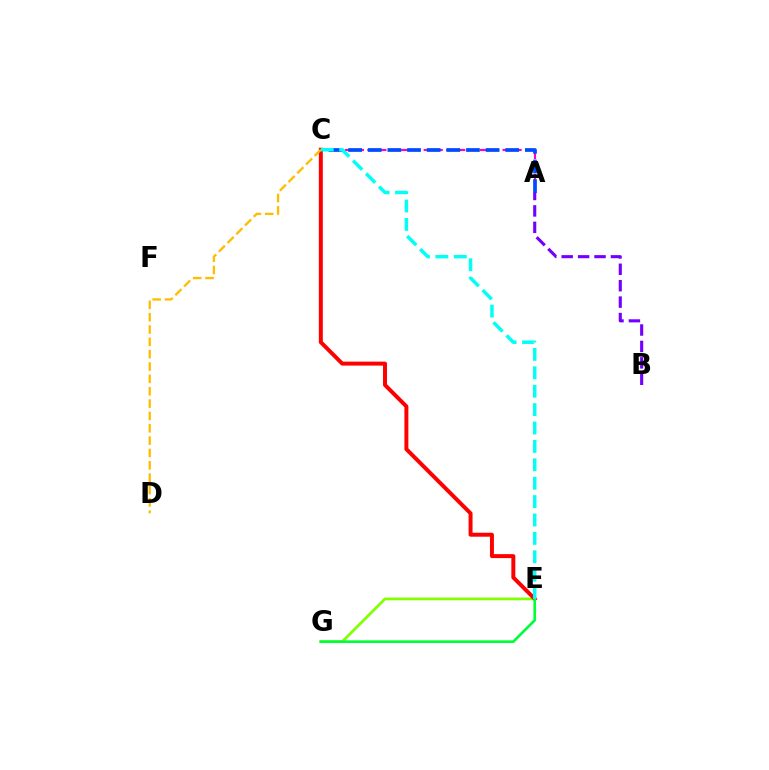{('A', 'C'): [{'color': '#ff00cf', 'line_style': 'dashed', 'thickness': 1.53}, {'color': '#004bff', 'line_style': 'dashed', 'thickness': 2.67}], ('E', 'G'): [{'color': '#84ff00', 'line_style': 'solid', 'thickness': 1.97}, {'color': '#00ff39', 'line_style': 'solid', 'thickness': 1.92}], ('C', 'E'): [{'color': '#ff0000', 'line_style': 'solid', 'thickness': 2.85}, {'color': '#00fff6', 'line_style': 'dashed', 'thickness': 2.5}], ('C', 'D'): [{'color': '#ffbd00', 'line_style': 'dashed', 'thickness': 1.68}], ('A', 'B'): [{'color': '#7200ff', 'line_style': 'dashed', 'thickness': 2.23}]}